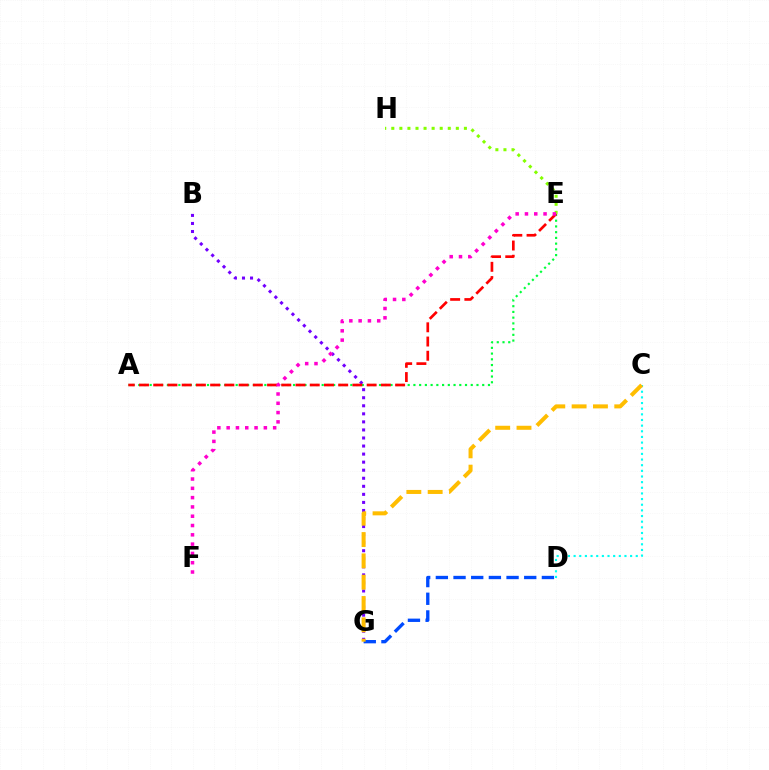{('A', 'E'): [{'color': '#00ff39', 'line_style': 'dotted', 'thickness': 1.56}, {'color': '#ff0000', 'line_style': 'dashed', 'thickness': 1.93}], ('D', 'G'): [{'color': '#004bff', 'line_style': 'dashed', 'thickness': 2.4}], ('E', 'H'): [{'color': '#84ff00', 'line_style': 'dotted', 'thickness': 2.19}], ('B', 'G'): [{'color': '#7200ff', 'line_style': 'dotted', 'thickness': 2.19}], ('C', 'D'): [{'color': '#00fff6', 'line_style': 'dotted', 'thickness': 1.54}], ('C', 'G'): [{'color': '#ffbd00', 'line_style': 'dashed', 'thickness': 2.9}], ('E', 'F'): [{'color': '#ff00cf', 'line_style': 'dotted', 'thickness': 2.53}]}